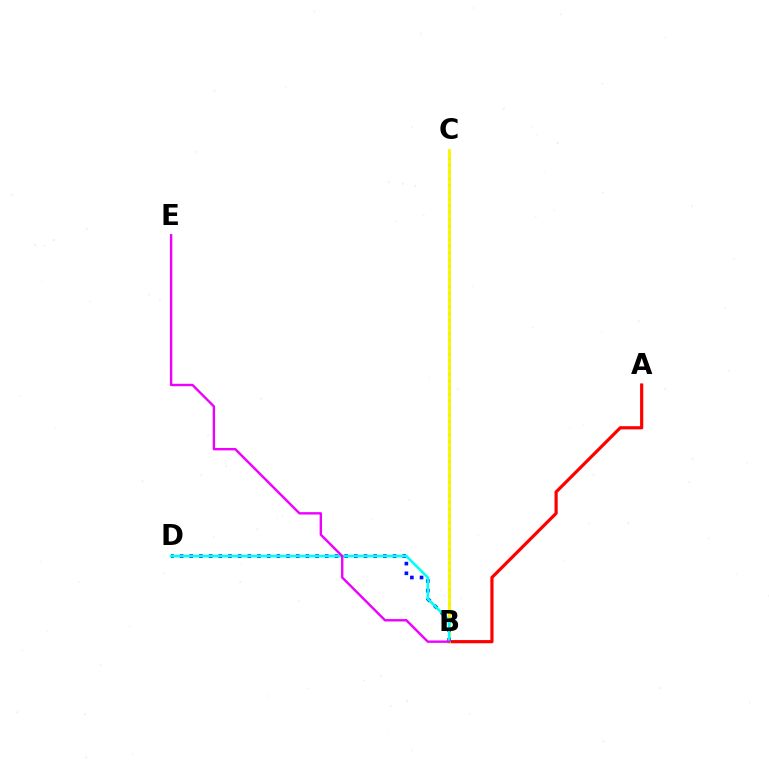{('A', 'B'): [{'color': '#ff0000', 'line_style': 'solid', 'thickness': 2.29}], ('B', 'C'): [{'color': '#08ff00', 'line_style': 'dotted', 'thickness': 1.83}, {'color': '#fcf500', 'line_style': 'solid', 'thickness': 2.04}], ('B', 'D'): [{'color': '#0010ff', 'line_style': 'dotted', 'thickness': 2.63}, {'color': '#00fff6', 'line_style': 'solid', 'thickness': 1.88}], ('B', 'E'): [{'color': '#ee00ff', 'line_style': 'solid', 'thickness': 1.72}]}